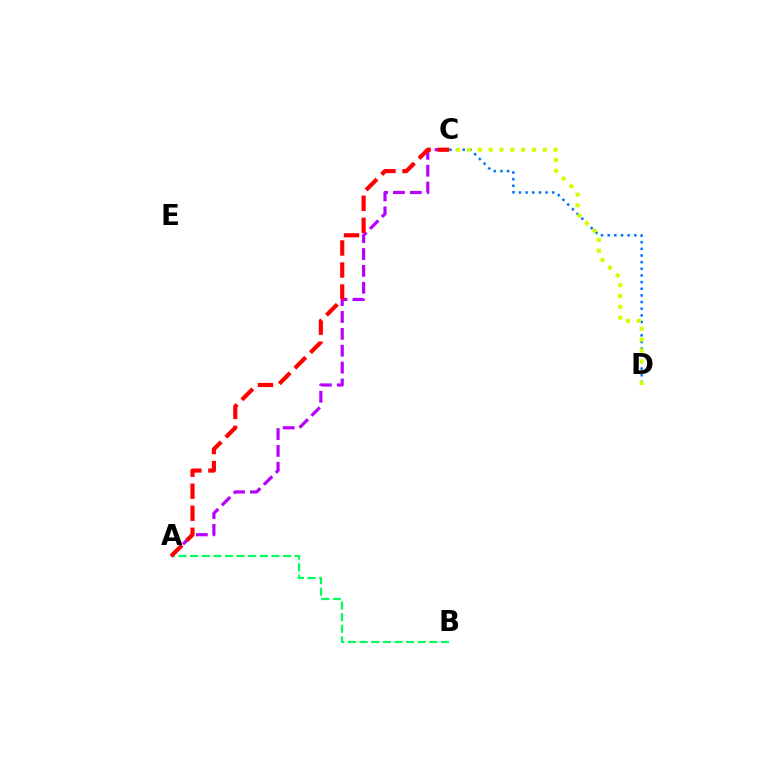{('C', 'D'): [{'color': '#0074ff', 'line_style': 'dotted', 'thickness': 1.81}, {'color': '#d1ff00', 'line_style': 'dotted', 'thickness': 2.94}], ('A', 'C'): [{'color': '#b900ff', 'line_style': 'dashed', 'thickness': 2.29}, {'color': '#ff0000', 'line_style': 'dashed', 'thickness': 2.99}], ('A', 'B'): [{'color': '#00ff5c', 'line_style': 'dashed', 'thickness': 1.58}]}